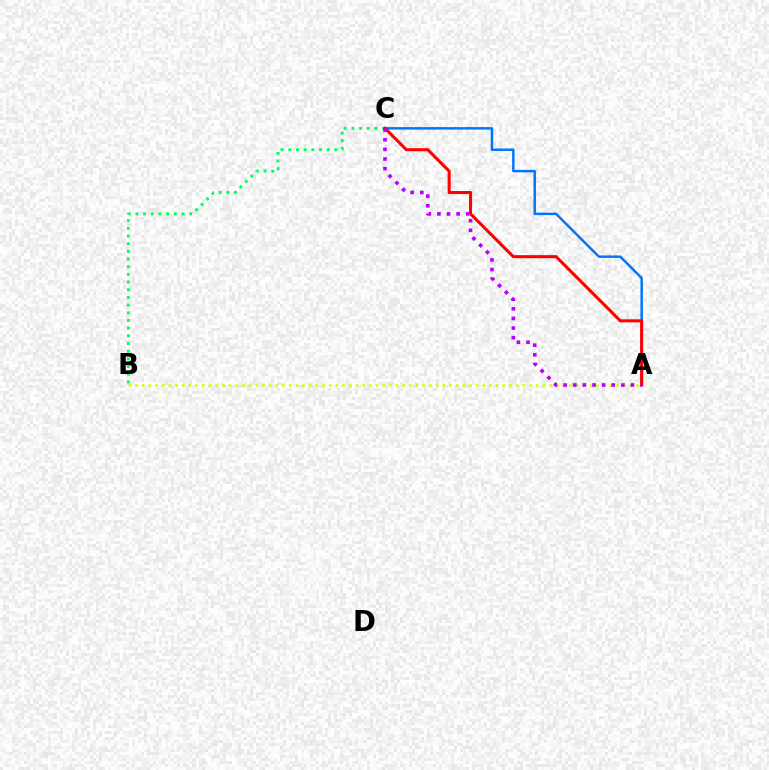{('A', 'B'): [{'color': '#d1ff00', 'line_style': 'dotted', 'thickness': 1.82}], ('B', 'C'): [{'color': '#00ff5c', 'line_style': 'dotted', 'thickness': 2.09}], ('A', 'C'): [{'color': '#0074ff', 'line_style': 'solid', 'thickness': 1.76}, {'color': '#ff0000', 'line_style': 'solid', 'thickness': 2.2}, {'color': '#b900ff', 'line_style': 'dotted', 'thickness': 2.61}]}